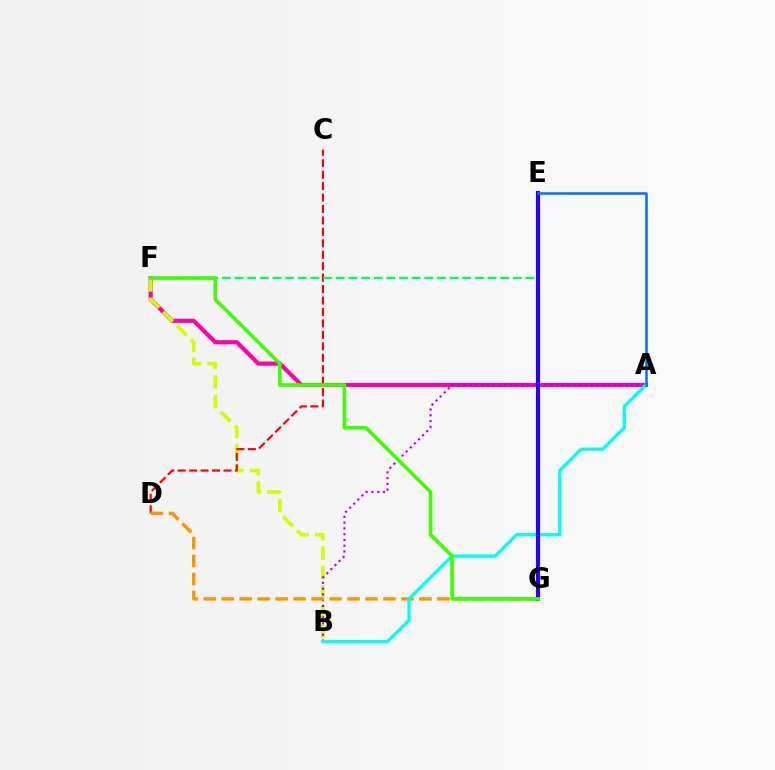{('A', 'F'): [{'color': '#ff00ac', 'line_style': 'solid', 'thickness': 2.99}], ('B', 'F'): [{'color': '#d1ff00', 'line_style': 'dashed', 'thickness': 2.65}], ('C', 'D'): [{'color': '#ff0000', 'line_style': 'dashed', 'thickness': 1.55}], ('A', 'B'): [{'color': '#b900ff', 'line_style': 'dotted', 'thickness': 1.57}, {'color': '#00fff6', 'line_style': 'solid', 'thickness': 2.36}], ('D', 'G'): [{'color': '#ff9400', 'line_style': 'dashed', 'thickness': 2.44}], ('E', 'F'): [{'color': '#00ff5c', 'line_style': 'dashed', 'thickness': 1.72}], ('E', 'G'): [{'color': '#2500ff', 'line_style': 'solid', 'thickness': 2.96}], ('F', 'G'): [{'color': '#3dff00', 'line_style': 'solid', 'thickness': 2.6}], ('A', 'E'): [{'color': '#0074ff', 'line_style': 'solid', 'thickness': 1.83}]}